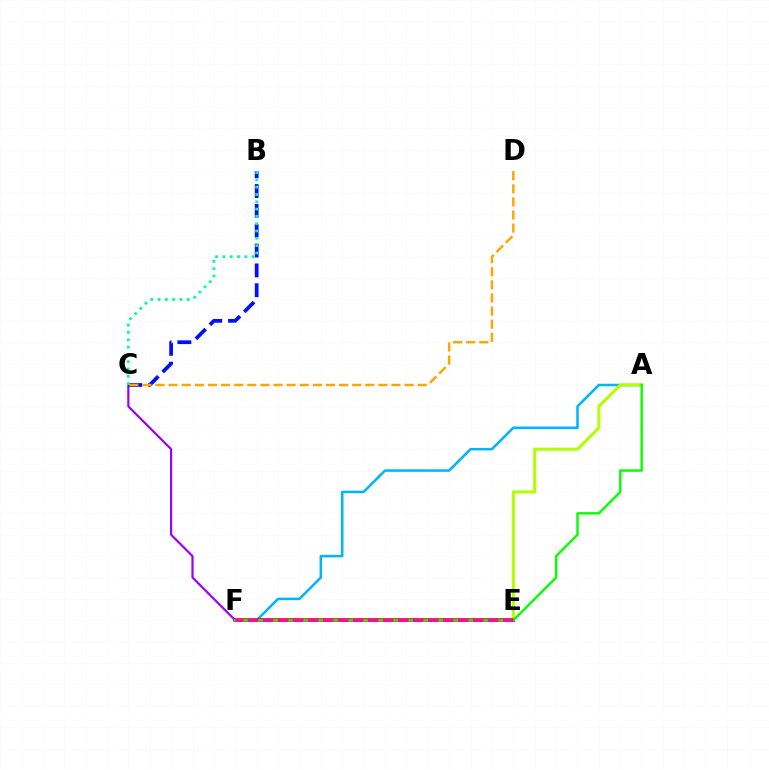{('A', 'F'): [{'color': '#00b5ff', 'line_style': 'solid', 'thickness': 1.82}, {'color': '#08ff00', 'line_style': 'solid', 'thickness': 1.75}], ('A', 'E'): [{'color': '#b3ff00', 'line_style': 'solid', 'thickness': 2.21}], ('E', 'F'): [{'color': '#ff0000', 'line_style': 'solid', 'thickness': 2.63}, {'color': '#ff00bd', 'line_style': 'dashed', 'thickness': 2.04}], ('C', 'F'): [{'color': '#9b00ff', 'line_style': 'solid', 'thickness': 1.57}], ('B', 'C'): [{'color': '#0010ff', 'line_style': 'dashed', 'thickness': 2.7}, {'color': '#00ff9d', 'line_style': 'dotted', 'thickness': 1.99}], ('C', 'D'): [{'color': '#ffa500', 'line_style': 'dashed', 'thickness': 1.78}]}